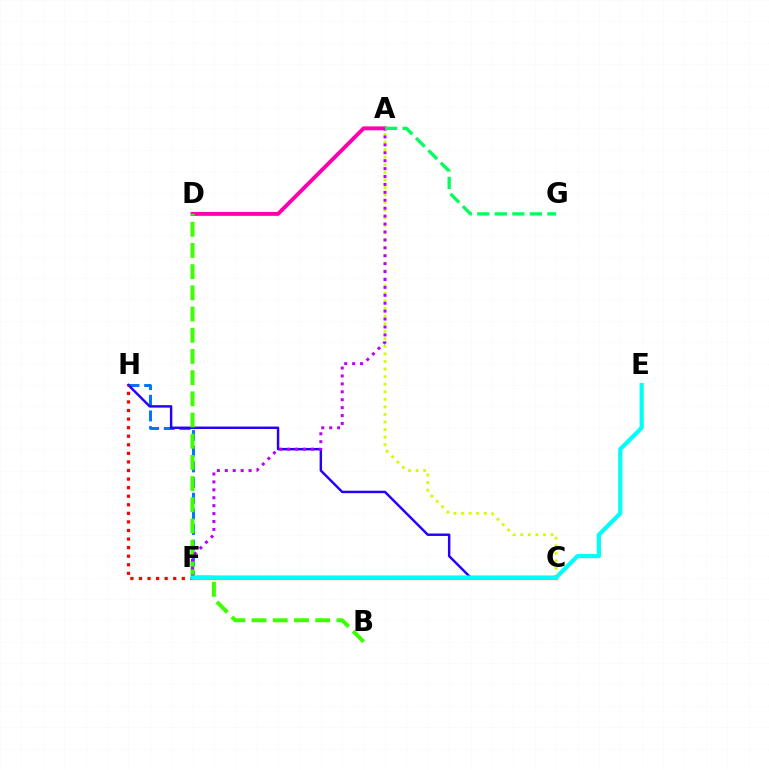{('F', 'H'): [{'color': '#0074ff', 'line_style': 'dashed', 'thickness': 2.13}, {'color': '#ff0000', 'line_style': 'dotted', 'thickness': 2.33}], ('A', 'D'): [{'color': '#ff00ac', 'line_style': 'solid', 'thickness': 2.81}], ('C', 'H'): [{'color': '#2500ff', 'line_style': 'solid', 'thickness': 1.76}], ('A', 'C'): [{'color': '#d1ff00', 'line_style': 'dotted', 'thickness': 2.06}], ('B', 'D'): [{'color': '#3dff00', 'line_style': 'dashed', 'thickness': 2.88}], ('A', 'F'): [{'color': '#b900ff', 'line_style': 'dotted', 'thickness': 2.15}], ('C', 'F'): [{'color': '#ff9400', 'line_style': 'solid', 'thickness': 2.35}], ('E', 'F'): [{'color': '#00fff6', 'line_style': 'solid', 'thickness': 3.0}], ('A', 'G'): [{'color': '#00ff5c', 'line_style': 'dashed', 'thickness': 2.38}]}